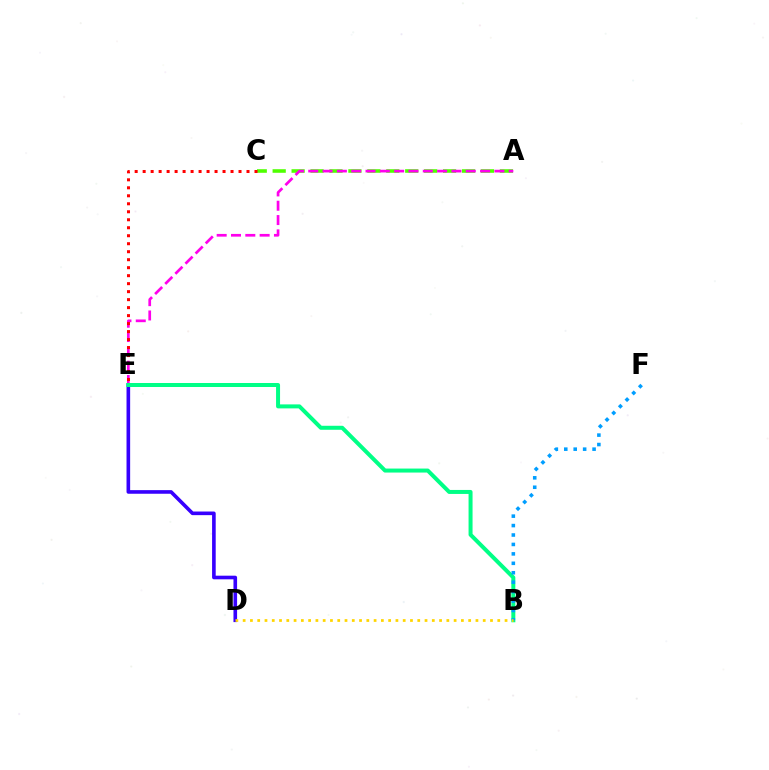{('A', 'C'): [{'color': '#4fff00', 'line_style': 'dashed', 'thickness': 2.57}], ('D', 'E'): [{'color': '#3700ff', 'line_style': 'solid', 'thickness': 2.61}], ('A', 'E'): [{'color': '#ff00ed', 'line_style': 'dashed', 'thickness': 1.95}], ('C', 'E'): [{'color': '#ff0000', 'line_style': 'dotted', 'thickness': 2.17}], ('B', 'E'): [{'color': '#00ff86', 'line_style': 'solid', 'thickness': 2.88}], ('B', 'F'): [{'color': '#009eff', 'line_style': 'dotted', 'thickness': 2.56}], ('B', 'D'): [{'color': '#ffd500', 'line_style': 'dotted', 'thickness': 1.98}]}